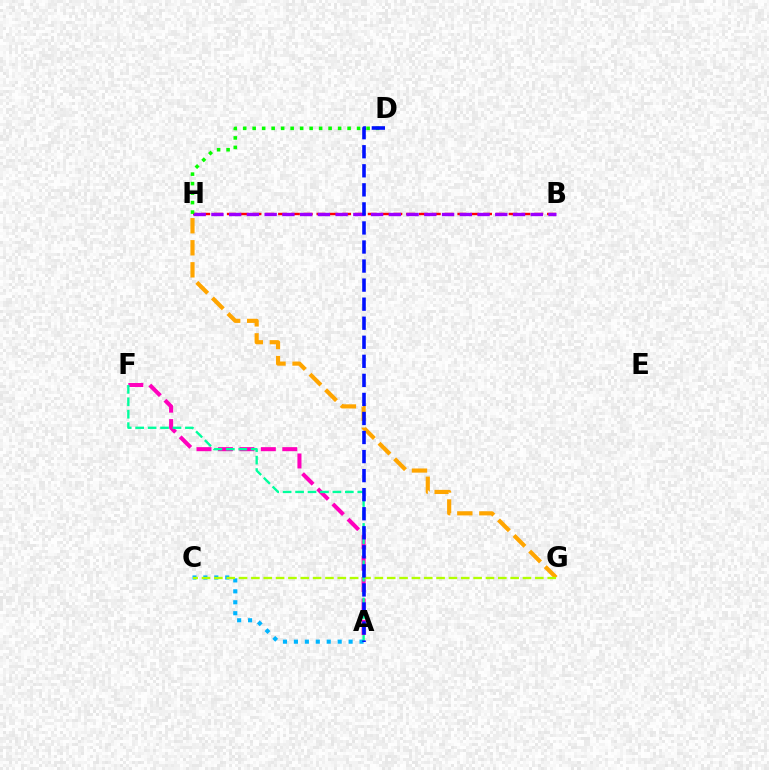{('A', 'F'): [{'color': '#ff00bd', 'line_style': 'dashed', 'thickness': 2.91}, {'color': '#00ff9d', 'line_style': 'dashed', 'thickness': 1.69}], ('A', 'C'): [{'color': '#00b5ff', 'line_style': 'dotted', 'thickness': 2.97}], ('B', 'H'): [{'color': '#ff0000', 'line_style': 'dashed', 'thickness': 1.74}, {'color': '#9b00ff', 'line_style': 'dashed', 'thickness': 2.41}], ('G', 'H'): [{'color': '#ffa500', 'line_style': 'dashed', 'thickness': 2.99}], ('C', 'G'): [{'color': '#b3ff00', 'line_style': 'dashed', 'thickness': 1.68}], ('D', 'H'): [{'color': '#08ff00', 'line_style': 'dotted', 'thickness': 2.58}], ('A', 'D'): [{'color': '#0010ff', 'line_style': 'dashed', 'thickness': 2.59}]}